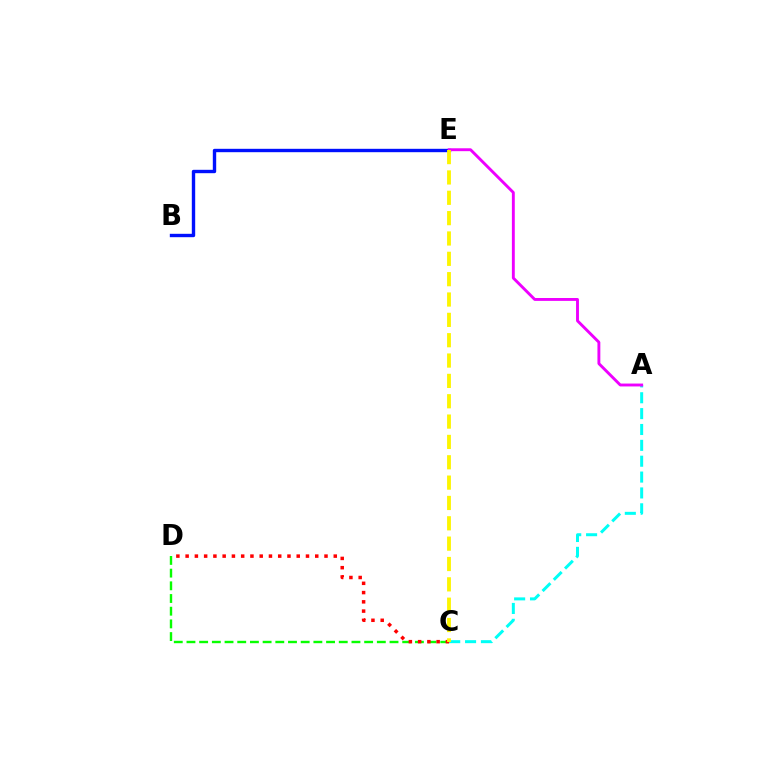{('A', 'C'): [{'color': '#00fff6', 'line_style': 'dashed', 'thickness': 2.16}], ('C', 'D'): [{'color': '#08ff00', 'line_style': 'dashed', 'thickness': 1.72}, {'color': '#ff0000', 'line_style': 'dotted', 'thickness': 2.52}], ('B', 'E'): [{'color': '#0010ff', 'line_style': 'solid', 'thickness': 2.43}], ('A', 'E'): [{'color': '#ee00ff', 'line_style': 'solid', 'thickness': 2.08}], ('C', 'E'): [{'color': '#fcf500', 'line_style': 'dashed', 'thickness': 2.76}]}